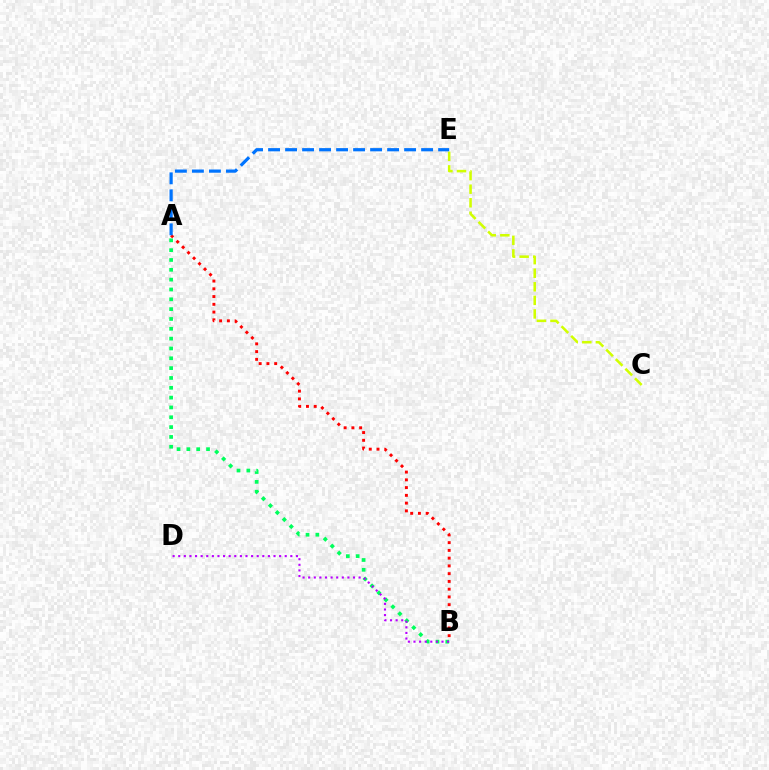{('A', 'B'): [{'color': '#00ff5c', 'line_style': 'dotted', 'thickness': 2.67}, {'color': '#ff0000', 'line_style': 'dotted', 'thickness': 2.11}], ('C', 'E'): [{'color': '#d1ff00', 'line_style': 'dashed', 'thickness': 1.84}], ('B', 'D'): [{'color': '#b900ff', 'line_style': 'dotted', 'thickness': 1.52}], ('A', 'E'): [{'color': '#0074ff', 'line_style': 'dashed', 'thickness': 2.31}]}